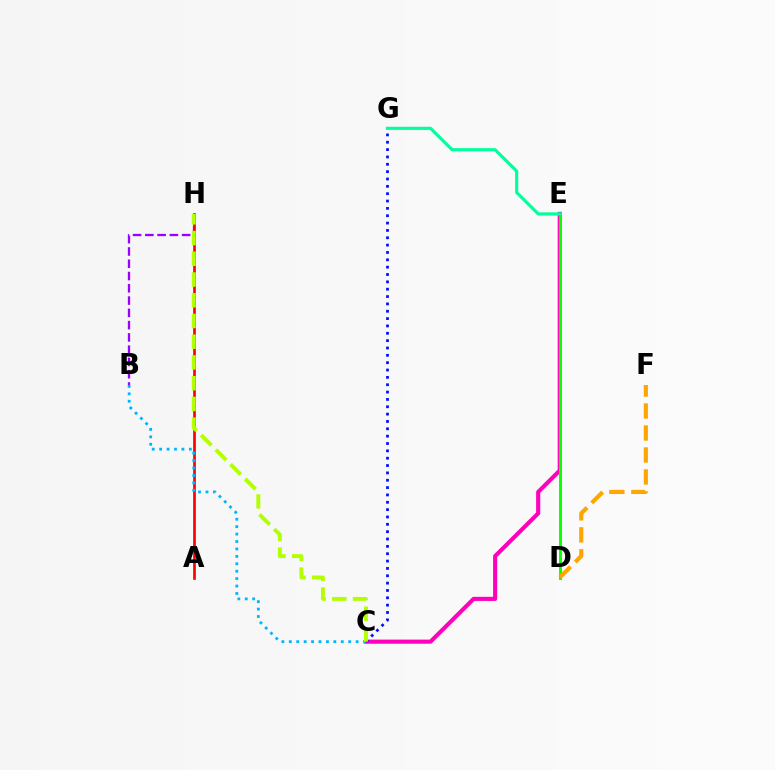{('B', 'H'): [{'color': '#9b00ff', 'line_style': 'dashed', 'thickness': 1.67}], ('A', 'H'): [{'color': '#ff0000', 'line_style': 'solid', 'thickness': 1.93}], ('C', 'E'): [{'color': '#ff00bd', 'line_style': 'solid', 'thickness': 2.97}], ('B', 'C'): [{'color': '#00b5ff', 'line_style': 'dotted', 'thickness': 2.02}], ('C', 'G'): [{'color': '#0010ff', 'line_style': 'dotted', 'thickness': 2.0}], ('D', 'E'): [{'color': '#08ff00', 'line_style': 'solid', 'thickness': 2.08}], ('D', 'F'): [{'color': '#ffa500', 'line_style': 'dashed', 'thickness': 2.99}], ('E', 'G'): [{'color': '#00ff9d', 'line_style': 'solid', 'thickness': 2.26}], ('C', 'H'): [{'color': '#b3ff00', 'line_style': 'dashed', 'thickness': 2.82}]}